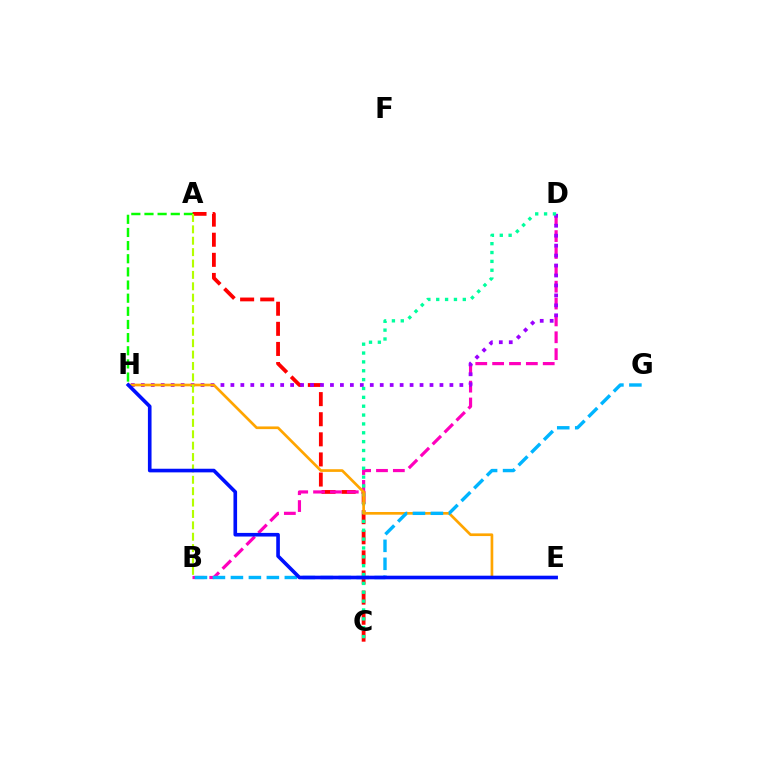{('A', 'C'): [{'color': '#ff0000', 'line_style': 'dashed', 'thickness': 2.73}], ('B', 'D'): [{'color': '#ff00bd', 'line_style': 'dashed', 'thickness': 2.29}], ('D', 'H'): [{'color': '#9b00ff', 'line_style': 'dotted', 'thickness': 2.7}], ('C', 'D'): [{'color': '#00ff9d', 'line_style': 'dotted', 'thickness': 2.41}], ('A', 'H'): [{'color': '#08ff00', 'line_style': 'dashed', 'thickness': 1.79}], ('E', 'H'): [{'color': '#ffa500', 'line_style': 'solid', 'thickness': 1.93}, {'color': '#0010ff', 'line_style': 'solid', 'thickness': 2.61}], ('B', 'G'): [{'color': '#00b5ff', 'line_style': 'dashed', 'thickness': 2.44}], ('A', 'B'): [{'color': '#b3ff00', 'line_style': 'dashed', 'thickness': 1.55}]}